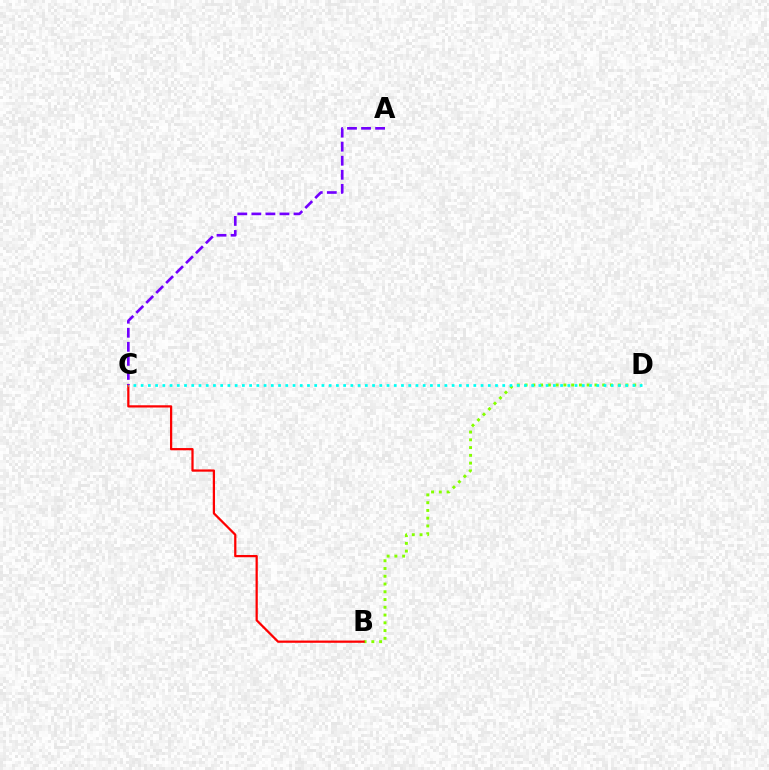{('B', 'D'): [{'color': '#84ff00', 'line_style': 'dotted', 'thickness': 2.11}], ('B', 'C'): [{'color': '#ff0000', 'line_style': 'solid', 'thickness': 1.62}], ('C', 'D'): [{'color': '#00fff6', 'line_style': 'dotted', 'thickness': 1.96}], ('A', 'C'): [{'color': '#7200ff', 'line_style': 'dashed', 'thickness': 1.91}]}